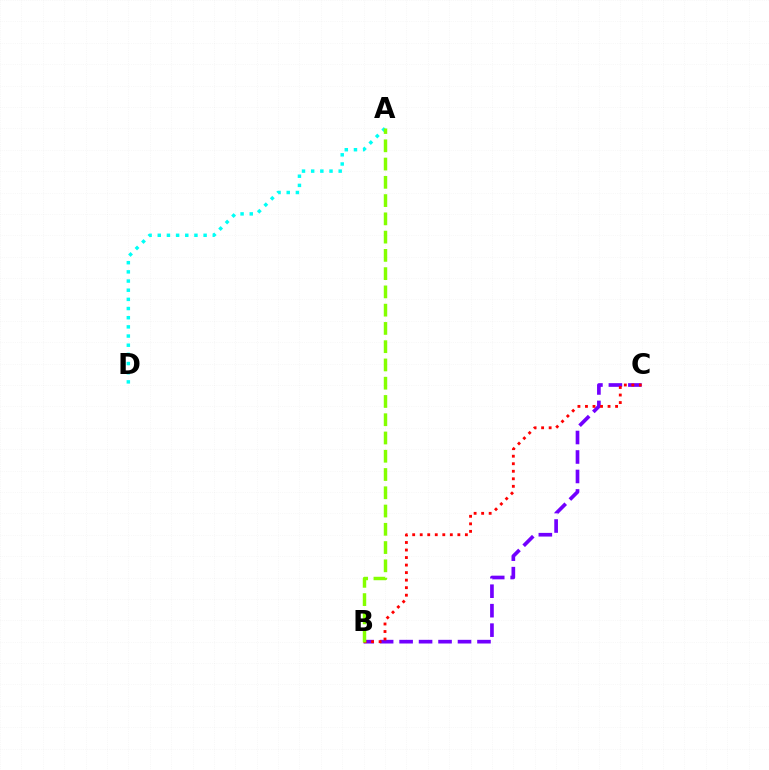{('B', 'C'): [{'color': '#7200ff', 'line_style': 'dashed', 'thickness': 2.65}, {'color': '#ff0000', 'line_style': 'dotted', 'thickness': 2.05}], ('A', 'D'): [{'color': '#00fff6', 'line_style': 'dotted', 'thickness': 2.49}], ('A', 'B'): [{'color': '#84ff00', 'line_style': 'dashed', 'thickness': 2.48}]}